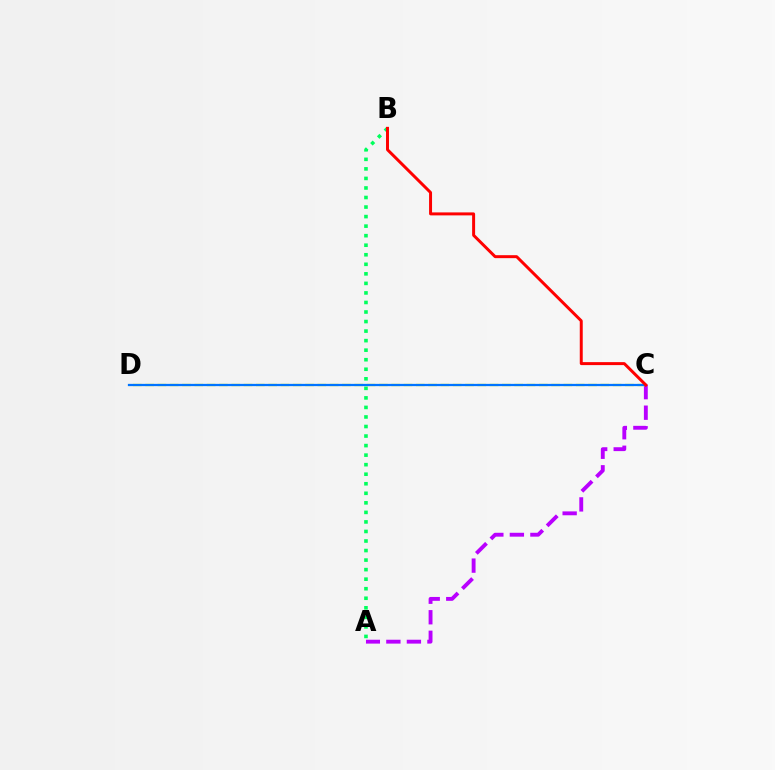{('A', 'C'): [{'color': '#b900ff', 'line_style': 'dashed', 'thickness': 2.79}], ('A', 'B'): [{'color': '#00ff5c', 'line_style': 'dotted', 'thickness': 2.59}], ('C', 'D'): [{'color': '#d1ff00', 'line_style': 'dashed', 'thickness': 1.67}, {'color': '#0074ff', 'line_style': 'solid', 'thickness': 1.63}], ('B', 'C'): [{'color': '#ff0000', 'line_style': 'solid', 'thickness': 2.14}]}